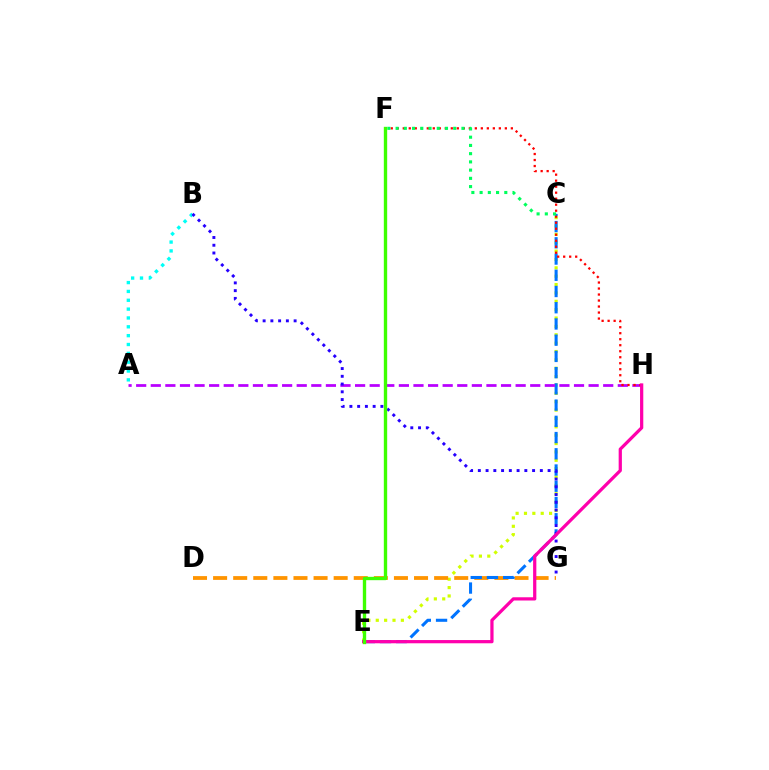{('C', 'E'): [{'color': '#d1ff00', 'line_style': 'dotted', 'thickness': 2.27}, {'color': '#0074ff', 'line_style': 'dashed', 'thickness': 2.2}], ('D', 'G'): [{'color': '#ff9400', 'line_style': 'dashed', 'thickness': 2.73}], ('A', 'H'): [{'color': '#b900ff', 'line_style': 'dashed', 'thickness': 1.98}], ('F', 'H'): [{'color': '#ff0000', 'line_style': 'dotted', 'thickness': 1.63}], ('A', 'B'): [{'color': '#00fff6', 'line_style': 'dotted', 'thickness': 2.4}], ('C', 'F'): [{'color': '#00ff5c', 'line_style': 'dotted', 'thickness': 2.24}], ('B', 'G'): [{'color': '#2500ff', 'line_style': 'dotted', 'thickness': 2.11}], ('E', 'H'): [{'color': '#ff00ac', 'line_style': 'solid', 'thickness': 2.33}], ('E', 'F'): [{'color': '#3dff00', 'line_style': 'solid', 'thickness': 2.42}]}